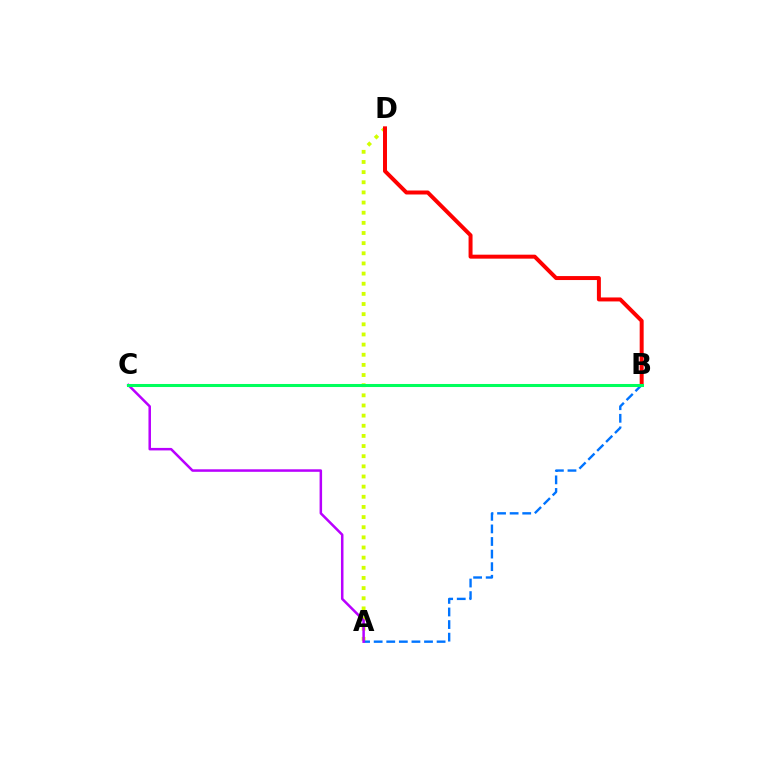{('A', 'D'): [{'color': '#d1ff00', 'line_style': 'dotted', 'thickness': 2.76}], ('A', 'B'): [{'color': '#0074ff', 'line_style': 'dashed', 'thickness': 1.71}], ('B', 'D'): [{'color': '#ff0000', 'line_style': 'solid', 'thickness': 2.86}], ('A', 'C'): [{'color': '#b900ff', 'line_style': 'solid', 'thickness': 1.81}], ('B', 'C'): [{'color': '#00ff5c', 'line_style': 'solid', 'thickness': 2.19}]}